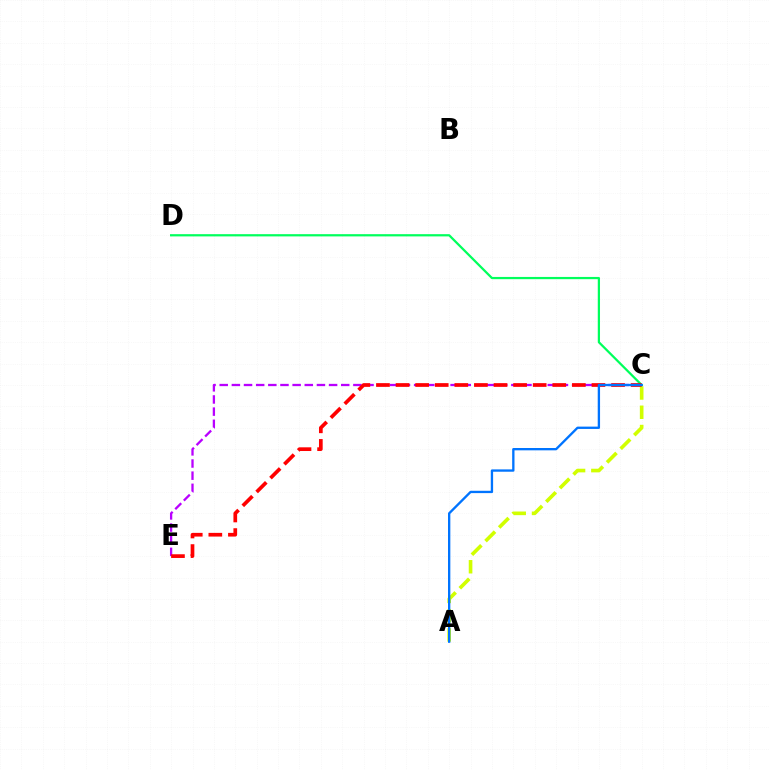{('C', 'D'): [{'color': '#00ff5c', 'line_style': 'solid', 'thickness': 1.61}], ('C', 'E'): [{'color': '#b900ff', 'line_style': 'dashed', 'thickness': 1.65}, {'color': '#ff0000', 'line_style': 'dashed', 'thickness': 2.66}], ('A', 'C'): [{'color': '#d1ff00', 'line_style': 'dashed', 'thickness': 2.62}, {'color': '#0074ff', 'line_style': 'solid', 'thickness': 1.68}]}